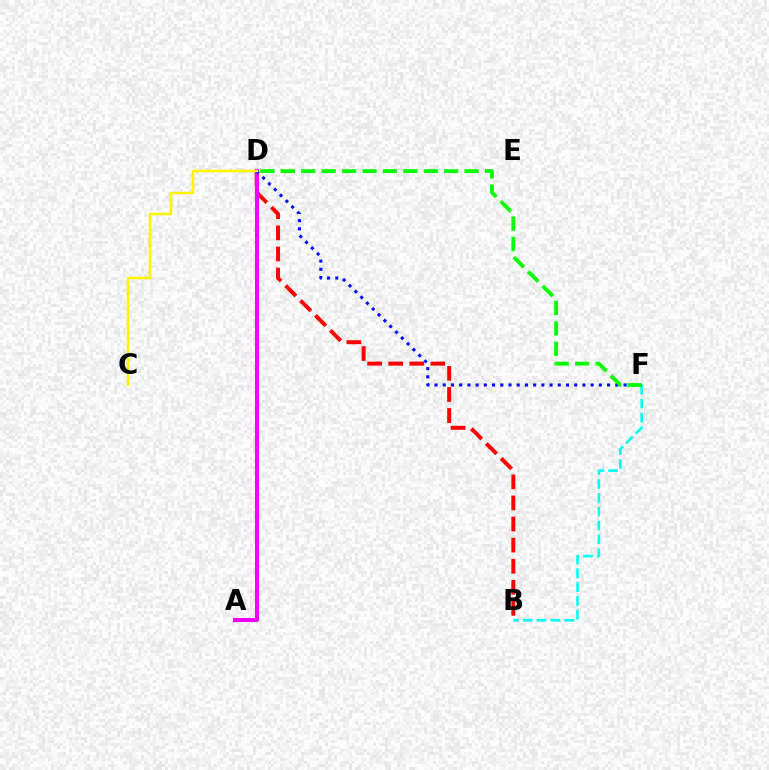{('B', 'D'): [{'color': '#ff0000', 'line_style': 'dashed', 'thickness': 2.86}], ('B', 'F'): [{'color': '#00fff6', 'line_style': 'dashed', 'thickness': 1.88}], ('A', 'D'): [{'color': '#ee00ff', 'line_style': 'solid', 'thickness': 2.93}], ('D', 'F'): [{'color': '#0010ff', 'line_style': 'dotted', 'thickness': 2.23}, {'color': '#08ff00', 'line_style': 'dashed', 'thickness': 2.77}], ('C', 'D'): [{'color': '#fcf500', 'line_style': 'solid', 'thickness': 1.8}]}